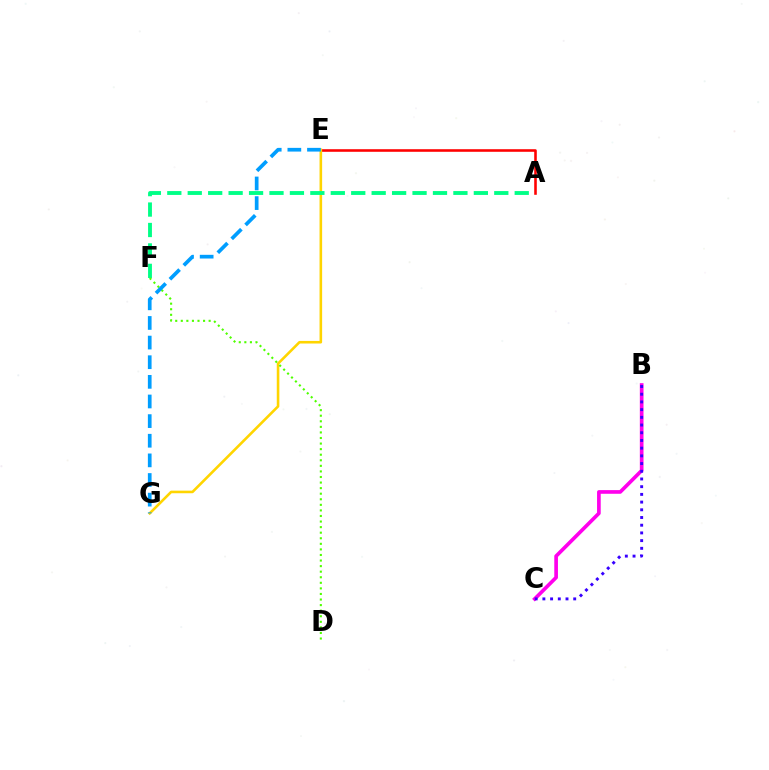{('A', 'E'): [{'color': '#ff0000', 'line_style': 'solid', 'thickness': 1.86}], ('E', 'G'): [{'color': '#ffd500', 'line_style': 'solid', 'thickness': 1.87}, {'color': '#009eff', 'line_style': 'dashed', 'thickness': 2.67}], ('B', 'C'): [{'color': '#ff00ed', 'line_style': 'solid', 'thickness': 2.64}, {'color': '#3700ff', 'line_style': 'dotted', 'thickness': 2.09}], ('A', 'F'): [{'color': '#00ff86', 'line_style': 'dashed', 'thickness': 2.78}], ('D', 'F'): [{'color': '#4fff00', 'line_style': 'dotted', 'thickness': 1.51}]}